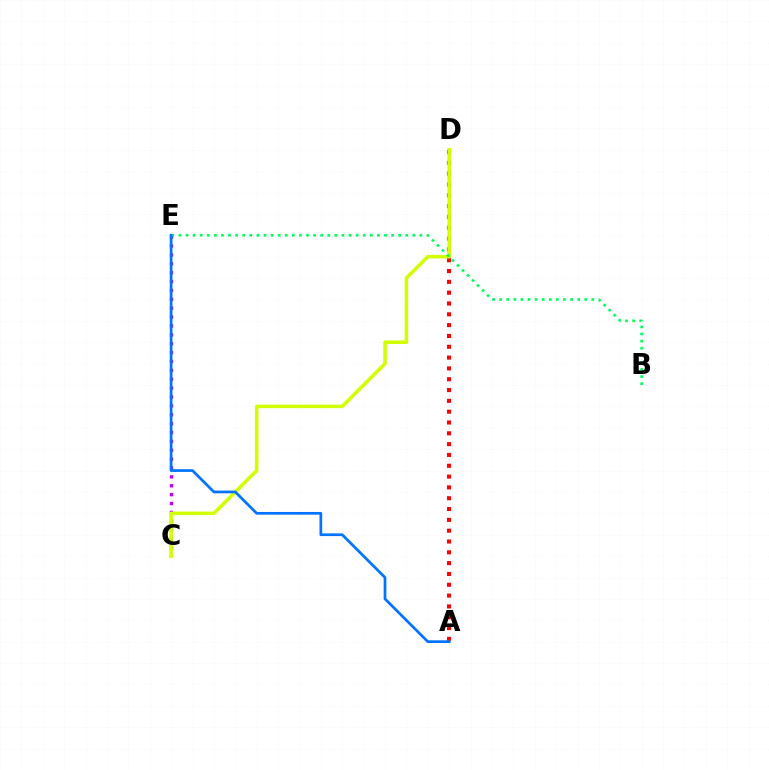{('A', 'D'): [{'color': '#ff0000', 'line_style': 'dotted', 'thickness': 2.94}], ('C', 'E'): [{'color': '#b900ff', 'line_style': 'dotted', 'thickness': 2.41}], ('C', 'D'): [{'color': '#d1ff00', 'line_style': 'solid', 'thickness': 2.55}], ('B', 'E'): [{'color': '#00ff5c', 'line_style': 'dotted', 'thickness': 1.93}], ('A', 'E'): [{'color': '#0074ff', 'line_style': 'solid', 'thickness': 1.96}]}